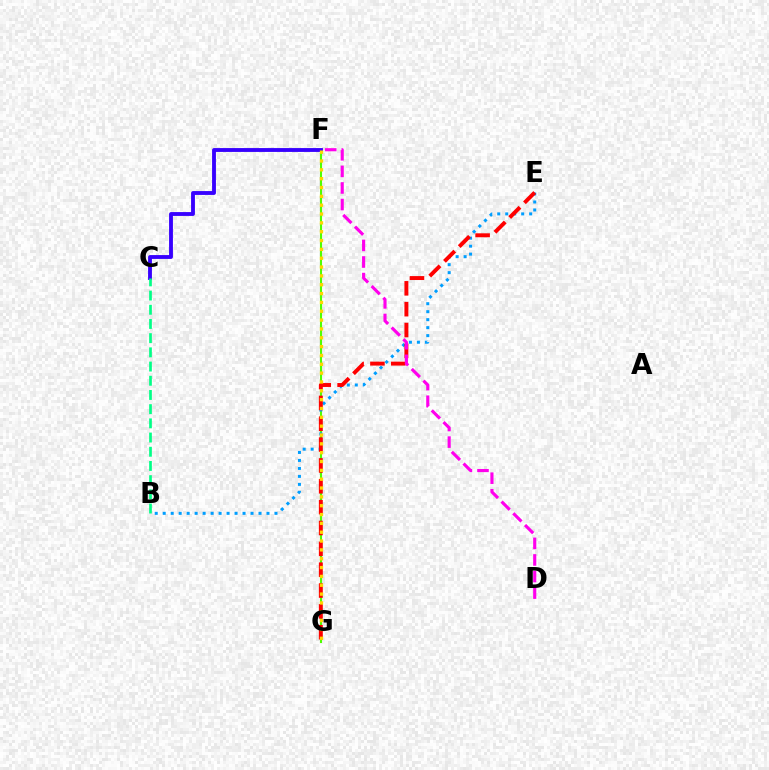{('F', 'G'): [{'color': '#4fff00', 'line_style': 'solid', 'thickness': 1.5}, {'color': '#ffd500', 'line_style': 'dotted', 'thickness': 2.4}], ('B', 'E'): [{'color': '#009eff', 'line_style': 'dotted', 'thickness': 2.17}], ('E', 'G'): [{'color': '#ff0000', 'line_style': 'dashed', 'thickness': 2.83}], ('C', 'F'): [{'color': '#3700ff', 'line_style': 'solid', 'thickness': 2.77}], ('B', 'C'): [{'color': '#00ff86', 'line_style': 'dashed', 'thickness': 1.93}], ('D', 'F'): [{'color': '#ff00ed', 'line_style': 'dashed', 'thickness': 2.25}]}